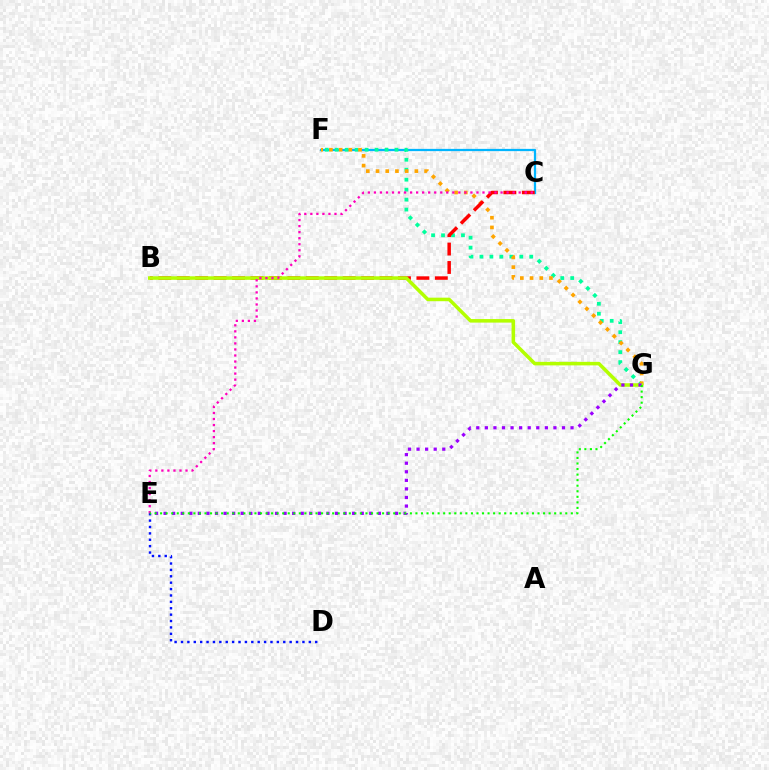{('C', 'F'): [{'color': '#00b5ff', 'line_style': 'solid', 'thickness': 1.62}], ('F', 'G'): [{'color': '#00ff9d', 'line_style': 'dotted', 'thickness': 2.71}, {'color': '#ffa500', 'line_style': 'dotted', 'thickness': 2.64}], ('B', 'C'): [{'color': '#ff0000', 'line_style': 'dashed', 'thickness': 2.5}], ('B', 'G'): [{'color': '#b3ff00', 'line_style': 'solid', 'thickness': 2.55}], ('D', 'E'): [{'color': '#0010ff', 'line_style': 'dotted', 'thickness': 1.74}], ('E', 'G'): [{'color': '#9b00ff', 'line_style': 'dotted', 'thickness': 2.33}, {'color': '#08ff00', 'line_style': 'dotted', 'thickness': 1.51}], ('C', 'E'): [{'color': '#ff00bd', 'line_style': 'dotted', 'thickness': 1.64}]}